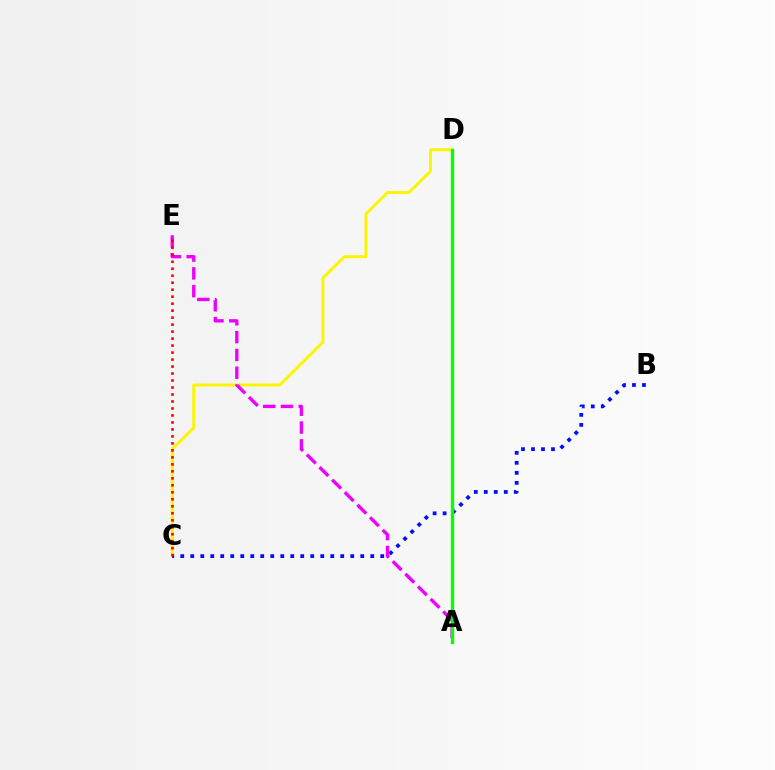{('C', 'D'): [{'color': '#fcf500', 'line_style': 'solid', 'thickness': 2.12}], ('B', 'C'): [{'color': '#0010ff', 'line_style': 'dotted', 'thickness': 2.72}], ('A', 'D'): [{'color': '#00fff6', 'line_style': 'dashed', 'thickness': 2.06}, {'color': '#08ff00', 'line_style': 'solid', 'thickness': 2.43}], ('A', 'E'): [{'color': '#ee00ff', 'line_style': 'dashed', 'thickness': 2.42}], ('C', 'E'): [{'color': '#ff0000', 'line_style': 'dotted', 'thickness': 1.9}]}